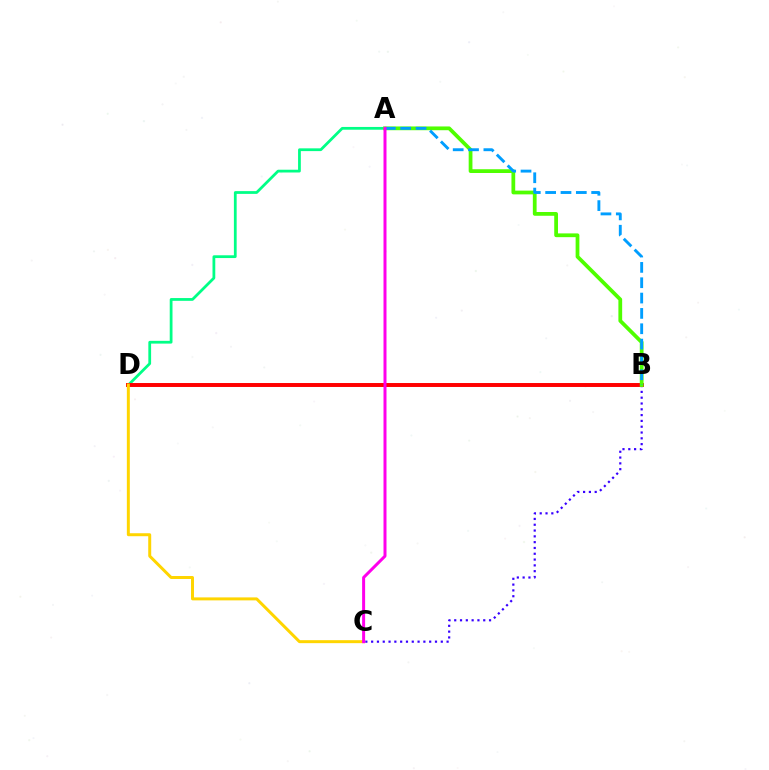{('A', 'D'): [{'color': '#00ff86', 'line_style': 'solid', 'thickness': 1.99}], ('B', 'C'): [{'color': '#3700ff', 'line_style': 'dotted', 'thickness': 1.58}], ('B', 'D'): [{'color': '#ff0000', 'line_style': 'solid', 'thickness': 2.84}], ('C', 'D'): [{'color': '#ffd500', 'line_style': 'solid', 'thickness': 2.14}], ('A', 'B'): [{'color': '#4fff00', 'line_style': 'solid', 'thickness': 2.71}, {'color': '#009eff', 'line_style': 'dashed', 'thickness': 2.08}], ('A', 'C'): [{'color': '#ff00ed', 'line_style': 'solid', 'thickness': 2.16}]}